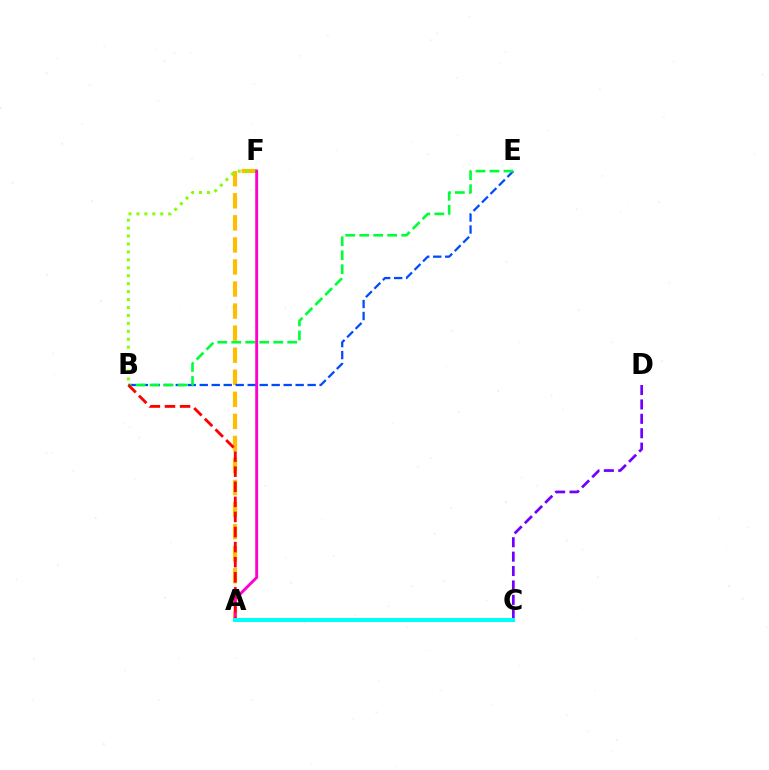{('A', 'F'): [{'color': '#ffbd00', 'line_style': 'dashed', 'thickness': 3.0}, {'color': '#ff00cf', 'line_style': 'solid', 'thickness': 2.07}], ('B', 'F'): [{'color': '#84ff00', 'line_style': 'dotted', 'thickness': 2.16}], ('C', 'D'): [{'color': '#7200ff', 'line_style': 'dashed', 'thickness': 1.96}], ('B', 'E'): [{'color': '#004bff', 'line_style': 'dashed', 'thickness': 1.63}, {'color': '#00ff39', 'line_style': 'dashed', 'thickness': 1.9}], ('A', 'B'): [{'color': '#ff0000', 'line_style': 'dashed', 'thickness': 2.05}], ('A', 'C'): [{'color': '#00fff6', 'line_style': 'solid', 'thickness': 2.89}]}